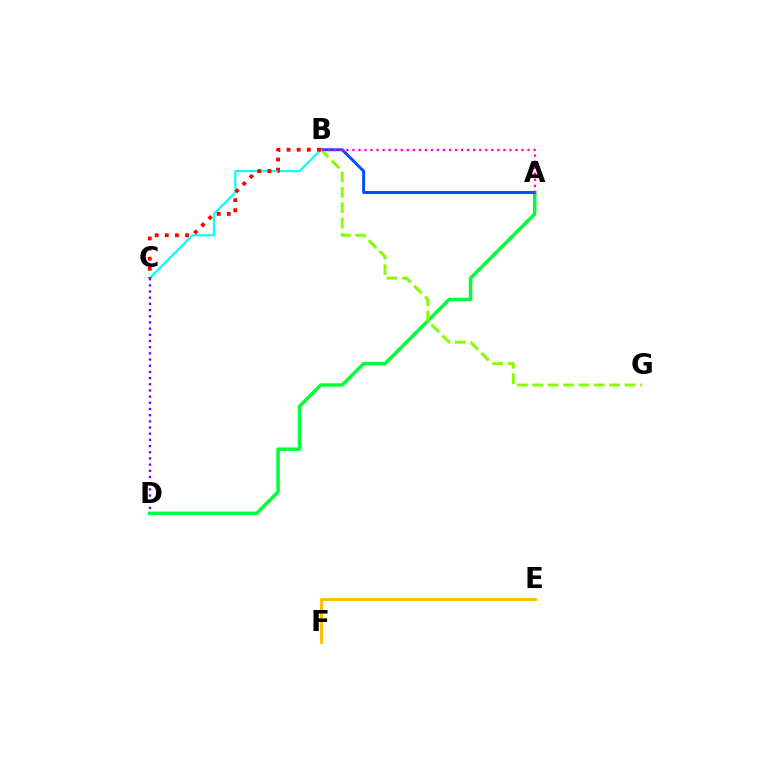{('B', 'C'): [{'color': '#00fff6', 'line_style': 'solid', 'thickness': 1.53}, {'color': '#ff0000', 'line_style': 'dotted', 'thickness': 2.75}], ('A', 'D'): [{'color': '#00ff39', 'line_style': 'solid', 'thickness': 2.48}], ('A', 'B'): [{'color': '#004bff', 'line_style': 'solid', 'thickness': 2.11}, {'color': '#ff00cf', 'line_style': 'dotted', 'thickness': 1.64}], ('B', 'G'): [{'color': '#84ff00', 'line_style': 'dashed', 'thickness': 2.09}], ('C', 'D'): [{'color': '#7200ff', 'line_style': 'dotted', 'thickness': 1.68}], ('E', 'F'): [{'color': '#ffbd00', 'line_style': 'solid', 'thickness': 2.09}]}